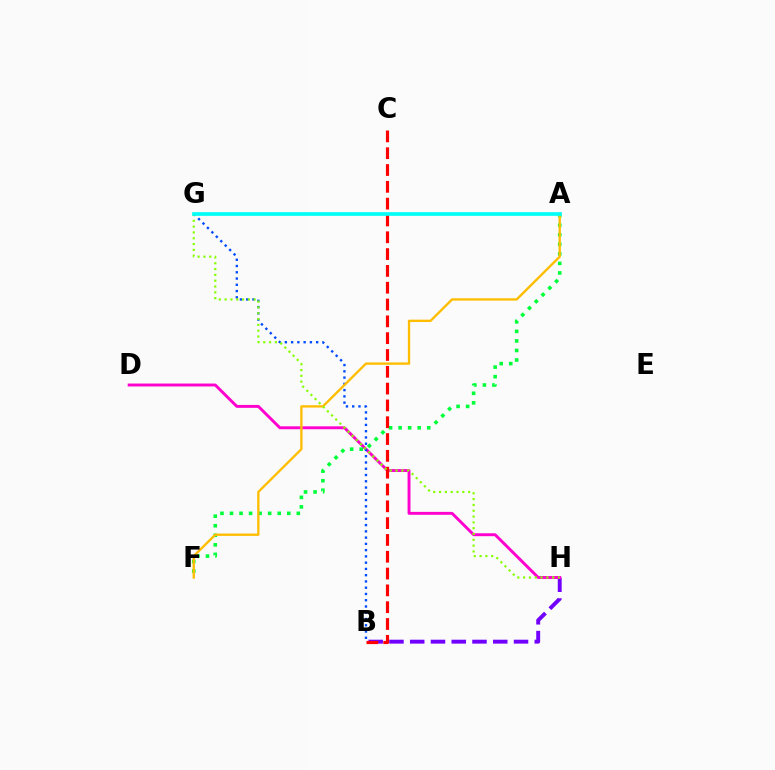{('B', 'H'): [{'color': '#7200ff', 'line_style': 'dashed', 'thickness': 2.82}], ('D', 'H'): [{'color': '#ff00cf', 'line_style': 'solid', 'thickness': 2.1}], ('A', 'F'): [{'color': '#00ff39', 'line_style': 'dotted', 'thickness': 2.59}, {'color': '#ffbd00', 'line_style': 'solid', 'thickness': 1.69}], ('B', 'G'): [{'color': '#004bff', 'line_style': 'dotted', 'thickness': 1.7}], ('B', 'C'): [{'color': '#ff0000', 'line_style': 'dashed', 'thickness': 2.28}], ('G', 'H'): [{'color': '#84ff00', 'line_style': 'dotted', 'thickness': 1.58}], ('A', 'G'): [{'color': '#00fff6', 'line_style': 'solid', 'thickness': 2.65}]}